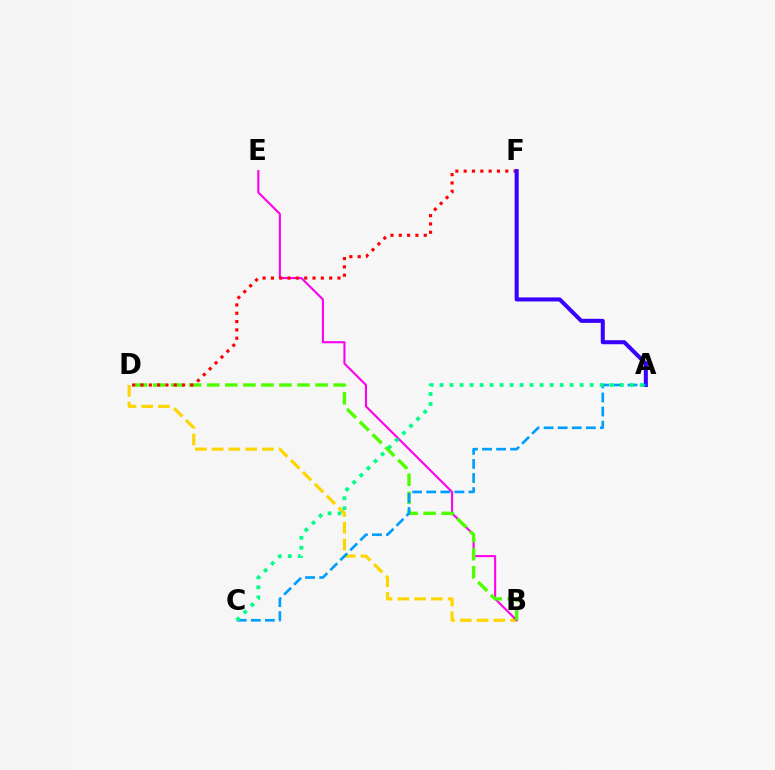{('B', 'D'): [{'color': '#ffd500', 'line_style': 'dashed', 'thickness': 2.28}, {'color': '#4fff00', 'line_style': 'dashed', 'thickness': 2.45}], ('B', 'E'): [{'color': '#ff00ed', 'line_style': 'solid', 'thickness': 1.51}], ('D', 'F'): [{'color': '#ff0000', 'line_style': 'dotted', 'thickness': 2.26}], ('A', 'F'): [{'color': '#3700ff', 'line_style': 'solid', 'thickness': 2.91}], ('A', 'C'): [{'color': '#009eff', 'line_style': 'dashed', 'thickness': 1.91}, {'color': '#00ff86', 'line_style': 'dotted', 'thickness': 2.72}]}